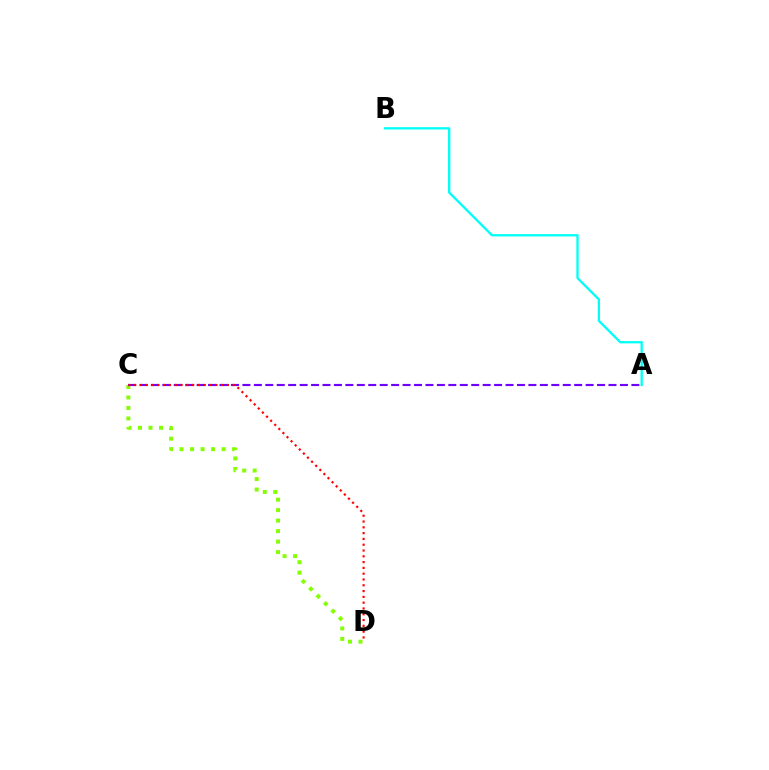{('C', 'D'): [{'color': '#84ff00', 'line_style': 'dotted', 'thickness': 2.85}, {'color': '#ff0000', 'line_style': 'dotted', 'thickness': 1.57}], ('A', 'B'): [{'color': '#00fff6', 'line_style': 'solid', 'thickness': 1.66}], ('A', 'C'): [{'color': '#7200ff', 'line_style': 'dashed', 'thickness': 1.55}]}